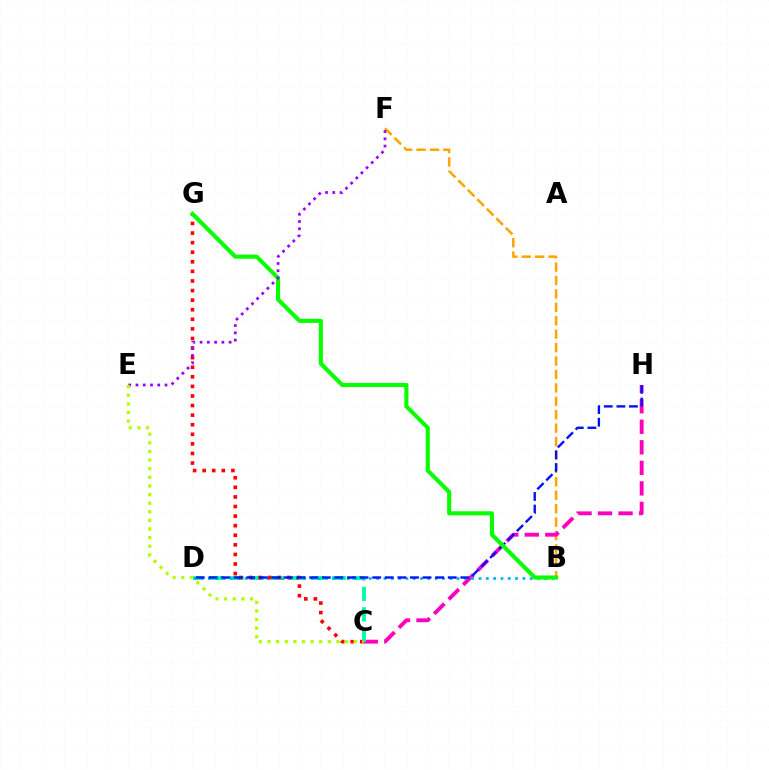{('B', 'F'): [{'color': '#ffa500', 'line_style': 'dashed', 'thickness': 1.82}], ('C', 'H'): [{'color': '#ff00bd', 'line_style': 'dashed', 'thickness': 2.79}], ('C', 'D'): [{'color': '#00ff9d', 'line_style': 'dashed', 'thickness': 2.78}], ('B', 'D'): [{'color': '#00b5ff', 'line_style': 'dotted', 'thickness': 1.99}], ('C', 'G'): [{'color': '#ff0000', 'line_style': 'dotted', 'thickness': 2.6}], ('D', 'H'): [{'color': '#0010ff', 'line_style': 'dashed', 'thickness': 1.71}], ('B', 'G'): [{'color': '#08ff00', 'line_style': 'solid', 'thickness': 2.95}], ('E', 'F'): [{'color': '#9b00ff', 'line_style': 'dotted', 'thickness': 1.97}], ('C', 'E'): [{'color': '#b3ff00', 'line_style': 'dotted', 'thickness': 2.34}]}